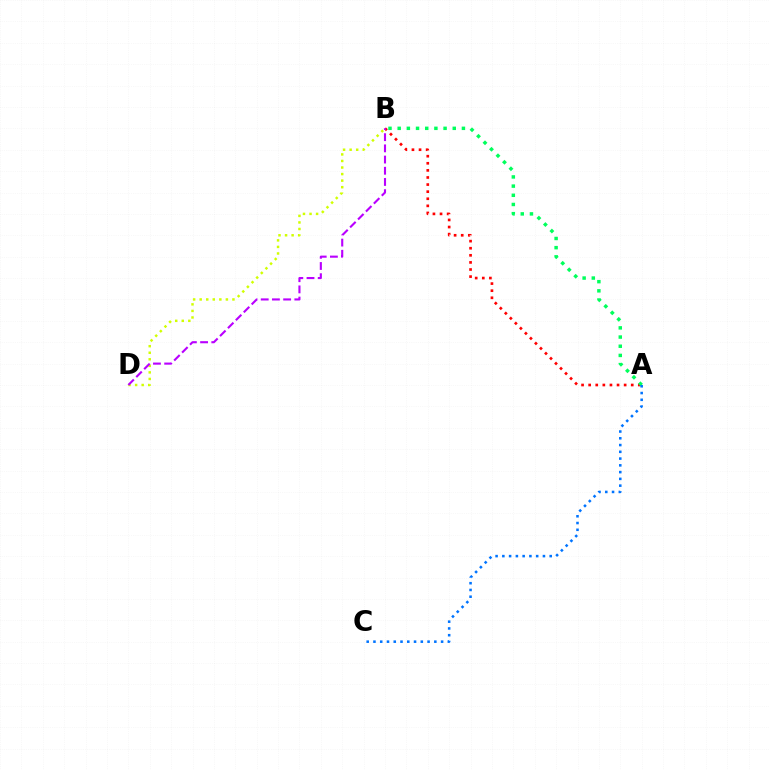{('A', 'B'): [{'color': '#ff0000', 'line_style': 'dotted', 'thickness': 1.93}, {'color': '#00ff5c', 'line_style': 'dotted', 'thickness': 2.49}], ('B', 'D'): [{'color': '#d1ff00', 'line_style': 'dotted', 'thickness': 1.78}, {'color': '#b900ff', 'line_style': 'dashed', 'thickness': 1.52}], ('A', 'C'): [{'color': '#0074ff', 'line_style': 'dotted', 'thickness': 1.84}]}